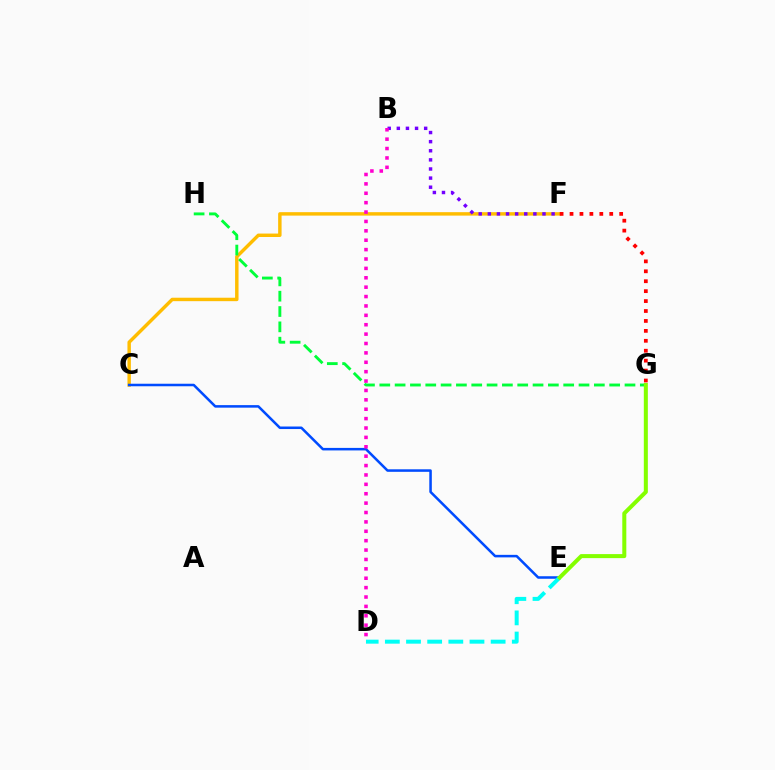{('C', 'F'): [{'color': '#ffbd00', 'line_style': 'solid', 'thickness': 2.48}], ('C', 'E'): [{'color': '#004bff', 'line_style': 'solid', 'thickness': 1.82}], ('F', 'G'): [{'color': '#ff0000', 'line_style': 'dotted', 'thickness': 2.7}], ('G', 'H'): [{'color': '#00ff39', 'line_style': 'dashed', 'thickness': 2.08}], ('B', 'F'): [{'color': '#7200ff', 'line_style': 'dotted', 'thickness': 2.48}], ('D', 'E'): [{'color': '#00fff6', 'line_style': 'dashed', 'thickness': 2.87}], ('B', 'D'): [{'color': '#ff00cf', 'line_style': 'dotted', 'thickness': 2.55}], ('E', 'G'): [{'color': '#84ff00', 'line_style': 'solid', 'thickness': 2.9}]}